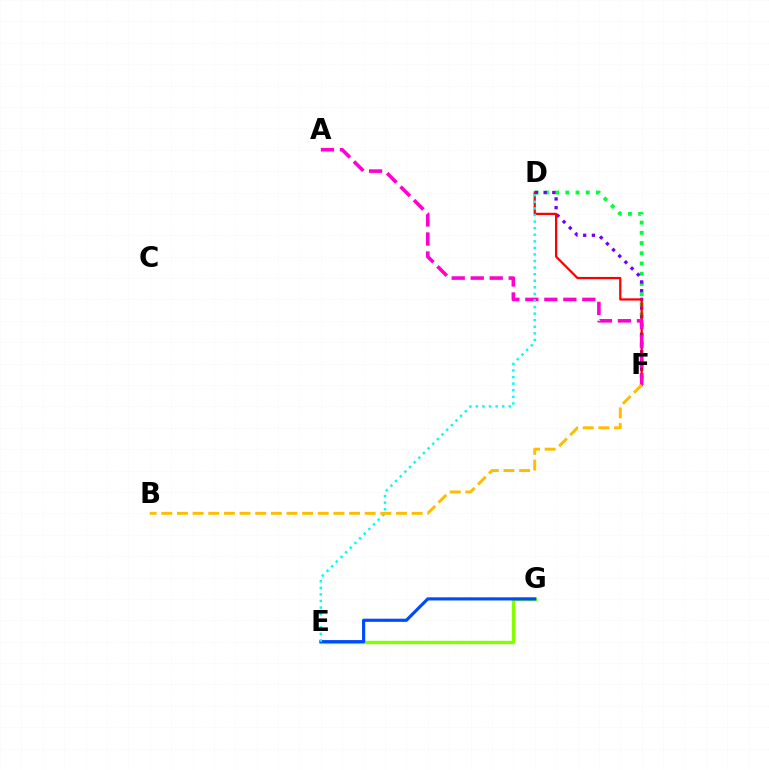{('E', 'G'): [{'color': '#84ff00', 'line_style': 'solid', 'thickness': 2.46}, {'color': '#004bff', 'line_style': 'solid', 'thickness': 2.27}], ('D', 'F'): [{'color': '#00ff39', 'line_style': 'dotted', 'thickness': 2.78}, {'color': '#7200ff', 'line_style': 'dotted', 'thickness': 2.37}, {'color': '#ff0000', 'line_style': 'solid', 'thickness': 1.62}], ('A', 'F'): [{'color': '#ff00cf', 'line_style': 'dashed', 'thickness': 2.58}], ('D', 'E'): [{'color': '#00fff6', 'line_style': 'dotted', 'thickness': 1.79}], ('B', 'F'): [{'color': '#ffbd00', 'line_style': 'dashed', 'thickness': 2.13}]}